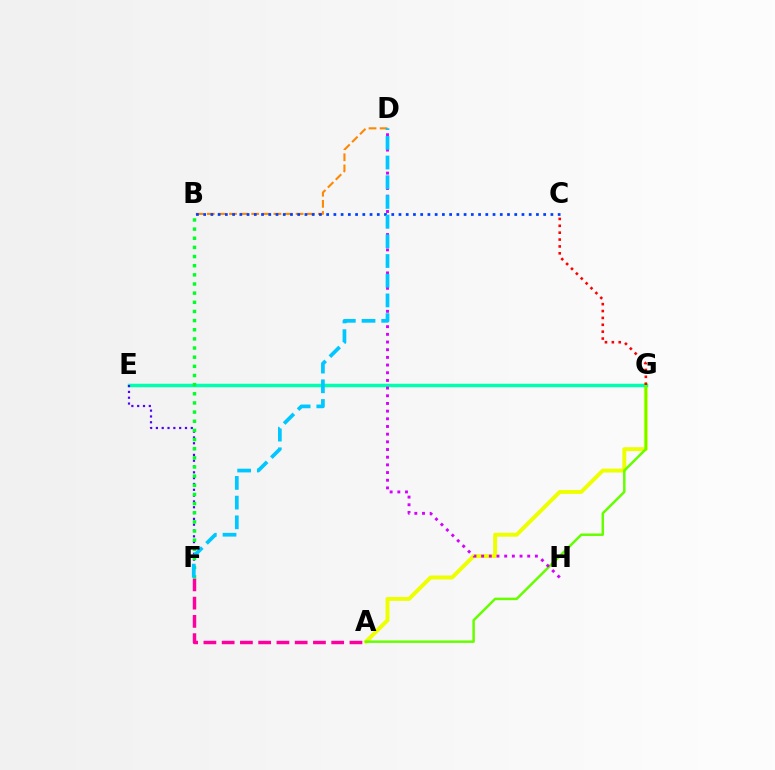{('B', 'D'): [{'color': '#ff8800', 'line_style': 'dashed', 'thickness': 1.51}], ('A', 'G'): [{'color': '#eeff00', 'line_style': 'solid', 'thickness': 2.83}, {'color': '#66ff00', 'line_style': 'solid', 'thickness': 1.79}], ('A', 'F'): [{'color': '#ff00a0', 'line_style': 'dashed', 'thickness': 2.48}], ('E', 'G'): [{'color': '#00ffaf', 'line_style': 'solid', 'thickness': 2.52}], ('B', 'C'): [{'color': '#003fff', 'line_style': 'dotted', 'thickness': 1.97}], ('E', 'F'): [{'color': '#4f00ff', 'line_style': 'dotted', 'thickness': 1.58}], ('B', 'F'): [{'color': '#00ff27', 'line_style': 'dotted', 'thickness': 2.49}], ('D', 'H'): [{'color': '#d600ff', 'line_style': 'dotted', 'thickness': 2.09}], ('C', 'G'): [{'color': '#ff0000', 'line_style': 'dotted', 'thickness': 1.87}], ('D', 'F'): [{'color': '#00c7ff', 'line_style': 'dashed', 'thickness': 2.68}]}